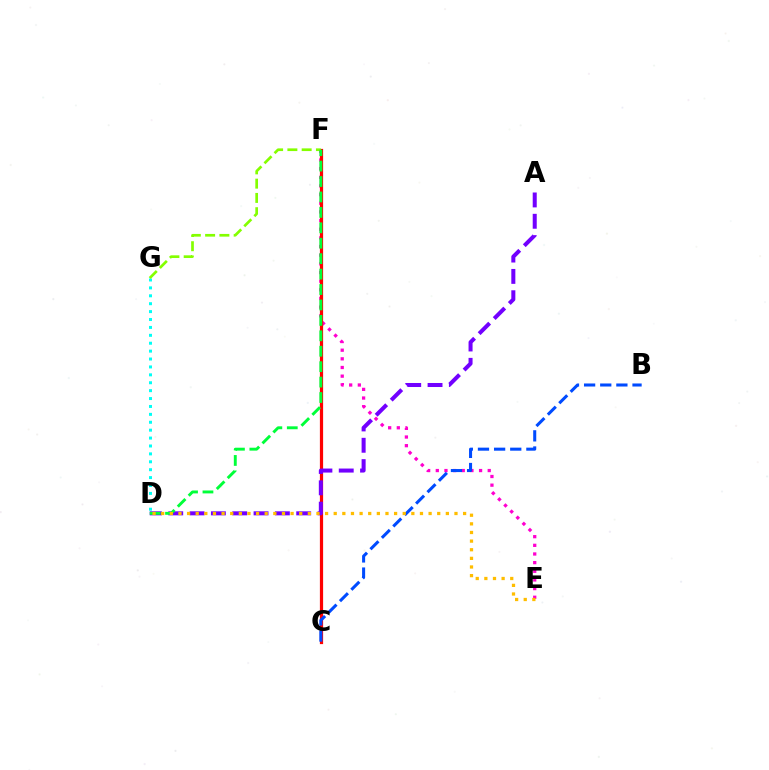{('D', 'G'): [{'color': '#00fff6', 'line_style': 'dotted', 'thickness': 2.15}], ('E', 'F'): [{'color': '#ff00cf', 'line_style': 'dotted', 'thickness': 2.35}], ('C', 'F'): [{'color': '#ff0000', 'line_style': 'solid', 'thickness': 2.32}], ('A', 'D'): [{'color': '#7200ff', 'line_style': 'dashed', 'thickness': 2.9}], ('B', 'C'): [{'color': '#004bff', 'line_style': 'dashed', 'thickness': 2.19}], ('F', 'G'): [{'color': '#84ff00', 'line_style': 'dashed', 'thickness': 1.94}], ('D', 'F'): [{'color': '#00ff39', 'line_style': 'dashed', 'thickness': 2.1}], ('D', 'E'): [{'color': '#ffbd00', 'line_style': 'dotted', 'thickness': 2.34}]}